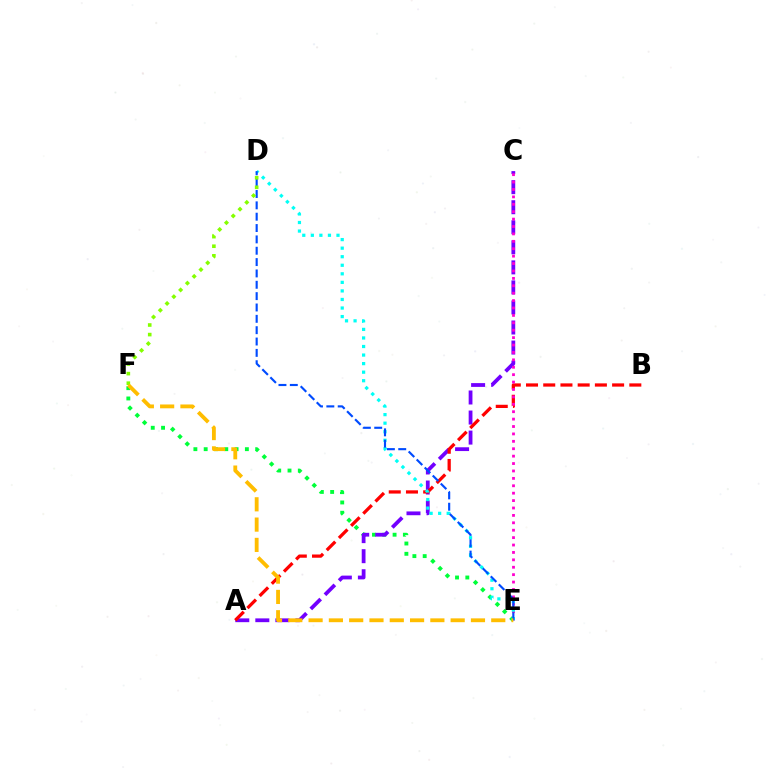{('E', 'F'): [{'color': '#00ff39', 'line_style': 'dotted', 'thickness': 2.8}, {'color': '#ffbd00', 'line_style': 'dashed', 'thickness': 2.76}], ('A', 'C'): [{'color': '#7200ff', 'line_style': 'dashed', 'thickness': 2.72}], ('A', 'B'): [{'color': '#ff0000', 'line_style': 'dashed', 'thickness': 2.34}], ('C', 'E'): [{'color': '#ff00cf', 'line_style': 'dotted', 'thickness': 2.01}], ('D', 'E'): [{'color': '#00fff6', 'line_style': 'dotted', 'thickness': 2.32}, {'color': '#004bff', 'line_style': 'dashed', 'thickness': 1.54}], ('D', 'F'): [{'color': '#84ff00', 'line_style': 'dotted', 'thickness': 2.6}]}